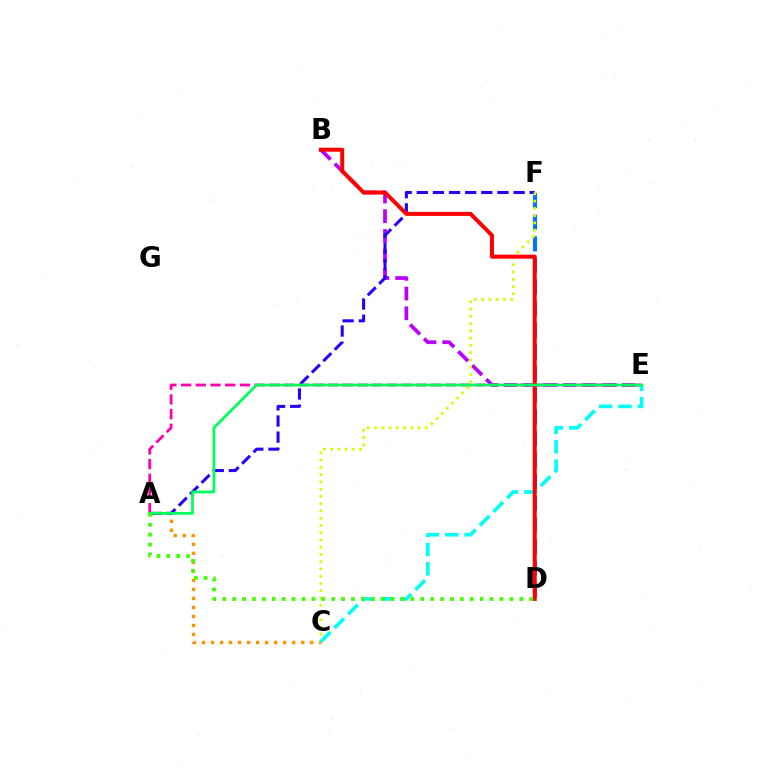{('A', 'E'): [{'color': '#ff00ac', 'line_style': 'dashed', 'thickness': 2.0}, {'color': '#00ff5c', 'line_style': 'solid', 'thickness': 1.99}], ('B', 'E'): [{'color': '#b900ff', 'line_style': 'dashed', 'thickness': 2.68}], ('D', 'F'): [{'color': '#0074ff', 'line_style': 'dashed', 'thickness': 2.94}], ('A', 'C'): [{'color': '#ff9400', 'line_style': 'dotted', 'thickness': 2.45}], ('A', 'F'): [{'color': '#2500ff', 'line_style': 'dashed', 'thickness': 2.19}], ('C', 'F'): [{'color': '#d1ff00', 'line_style': 'dotted', 'thickness': 1.97}], ('C', 'E'): [{'color': '#00fff6', 'line_style': 'dashed', 'thickness': 2.63}], ('B', 'D'): [{'color': '#ff0000', 'line_style': 'solid', 'thickness': 2.88}], ('A', 'D'): [{'color': '#3dff00', 'line_style': 'dotted', 'thickness': 2.69}]}